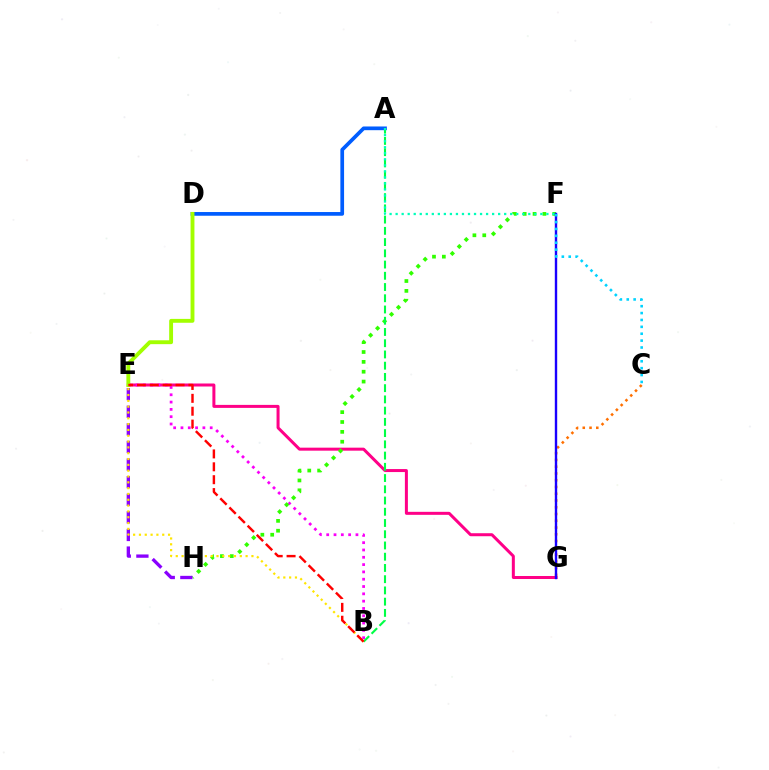{('E', 'G'): [{'color': '#ff0088', 'line_style': 'solid', 'thickness': 2.16}], ('A', 'D'): [{'color': '#005dff', 'line_style': 'solid', 'thickness': 2.67}], ('B', 'E'): [{'color': '#fa00f9', 'line_style': 'dotted', 'thickness': 1.99}, {'color': '#ffe600', 'line_style': 'dotted', 'thickness': 1.58}, {'color': '#ff0000', 'line_style': 'dashed', 'thickness': 1.75}], ('F', 'H'): [{'color': '#31ff00', 'line_style': 'dotted', 'thickness': 2.68}], ('E', 'H'): [{'color': '#8a00ff', 'line_style': 'dashed', 'thickness': 2.39}], ('A', 'B'): [{'color': '#00ff45', 'line_style': 'dashed', 'thickness': 1.53}], ('C', 'G'): [{'color': '#ff7000', 'line_style': 'dotted', 'thickness': 1.84}], ('A', 'F'): [{'color': '#00ffbb', 'line_style': 'dotted', 'thickness': 1.64}], ('F', 'G'): [{'color': '#1900ff', 'line_style': 'solid', 'thickness': 1.72}], ('D', 'E'): [{'color': '#a2ff00', 'line_style': 'solid', 'thickness': 2.79}], ('C', 'F'): [{'color': '#00d3ff', 'line_style': 'dotted', 'thickness': 1.87}]}